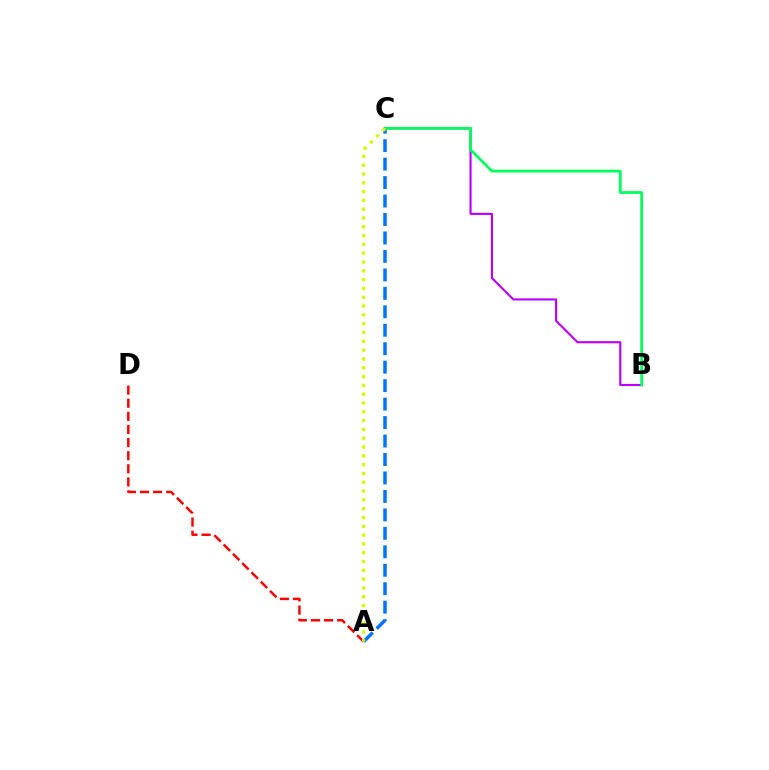{('A', 'D'): [{'color': '#ff0000', 'line_style': 'dashed', 'thickness': 1.78}], ('A', 'C'): [{'color': '#0074ff', 'line_style': 'dashed', 'thickness': 2.51}, {'color': '#d1ff00', 'line_style': 'dotted', 'thickness': 2.39}], ('B', 'C'): [{'color': '#b900ff', 'line_style': 'solid', 'thickness': 1.53}, {'color': '#00ff5c', 'line_style': 'solid', 'thickness': 2.0}]}